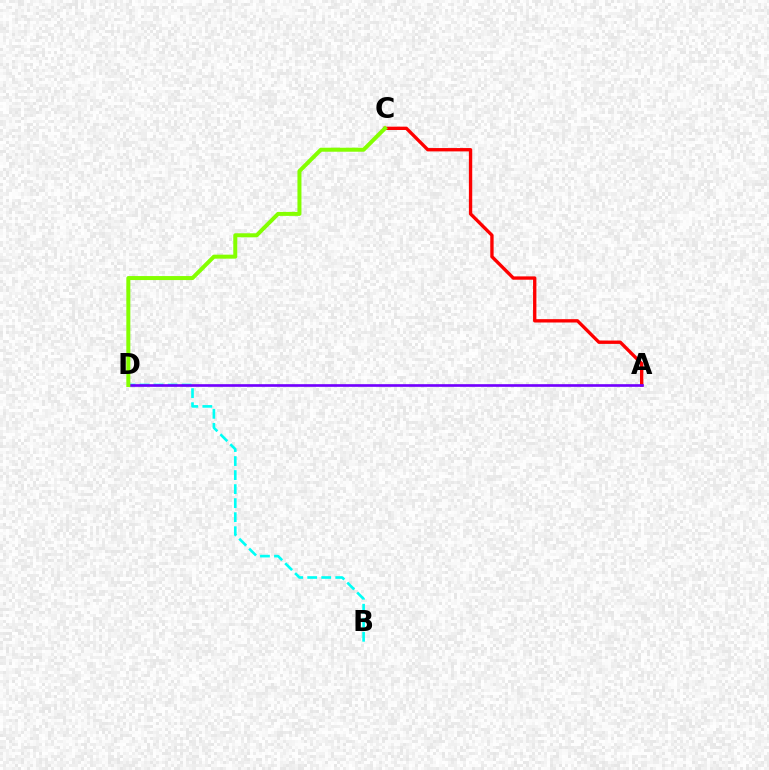{('B', 'D'): [{'color': '#00fff6', 'line_style': 'dashed', 'thickness': 1.91}], ('A', 'C'): [{'color': '#ff0000', 'line_style': 'solid', 'thickness': 2.41}], ('A', 'D'): [{'color': '#7200ff', 'line_style': 'solid', 'thickness': 1.91}], ('C', 'D'): [{'color': '#84ff00', 'line_style': 'solid', 'thickness': 2.88}]}